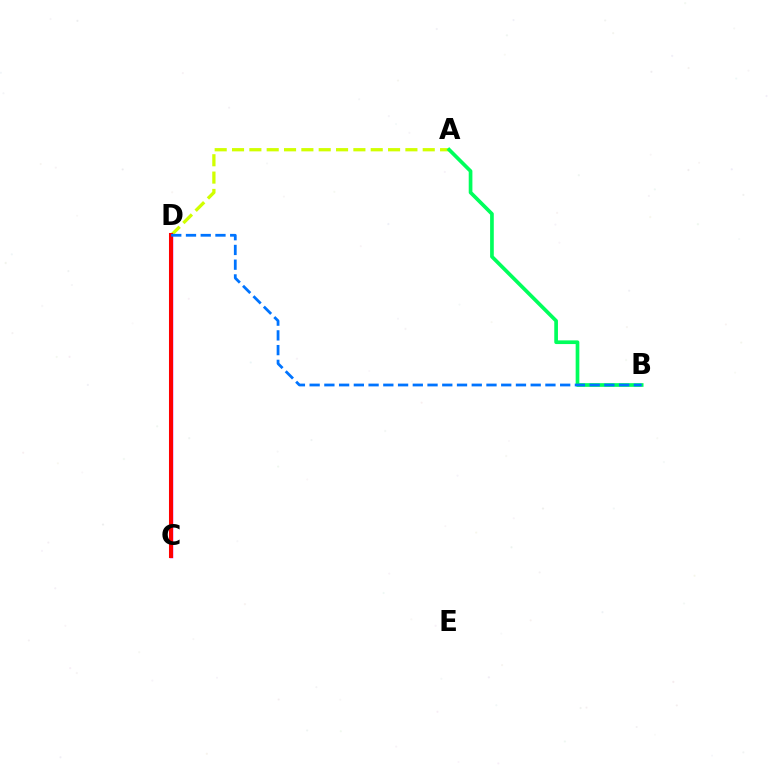{('A', 'D'): [{'color': '#d1ff00', 'line_style': 'dashed', 'thickness': 2.36}], ('C', 'D'): [{'color': '#b900ff', 'line_style': 'solid', 'thickness': 2.48}, {'color': '#ff0000', 'line_style': 'solid', 'thickness': 2.91}], ('A', 'B'): [{'color': '#00ff5c', 'line_style': 'solid', 'thickness': 2.65}], ('B', 'D'): [{'color': '#0074ff', 'line_style': 'dashed', 'thickness': 2.0}]}